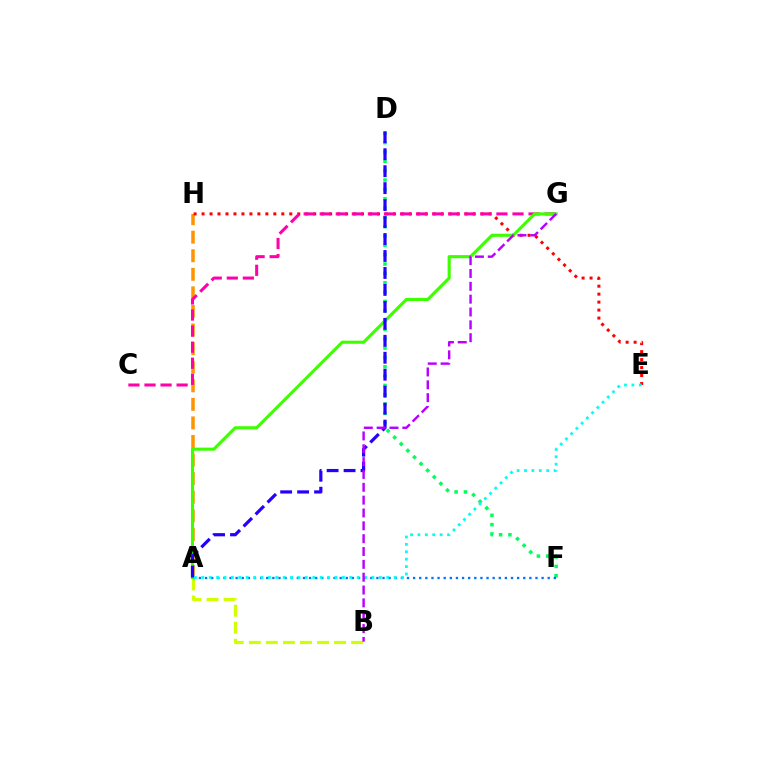{('A', 'H'): [{'color': '#ff9400', 'line_style': 'dashed', 'thickness': 2.52}], ('E', 'H'): [{'color': '#ff0000', 'line_style': 'dotted', 'thickness': 2.17}], ('D', 'F'): [{'color': '#00ff5c', 'line_style': 'dotted', 'thickness': 2.54}], ('A', 'B'): [{'color': '#d1ff00', 'line_style': 'dashed', 'thickness': 2.32}], ('A', 'F'): [{'color': '#0074ff', 'line_style': 'dotted', 'thickness': 1.66}], ('C', 'G'): [{'color': '#ff00ac', 'line_style': 'dashed', 'thickness': 2.18}], ('A', 'G'): [{'color': '#3dff00', 'line_style': 'solid', 'thickness': 2.24}], ('A', 'D'): [{'color': '#2500ff', 'line_style': 'dashed', 'thickness': 2.3}], ('A', 'E'): [{'color': '#00fff6', 'line_style': 'dotted', 'thickness': 2.01}], ('B', 'G'): [{'color': '#b900ff', 'line_style': 'dashed', 'thickness': 1.74}]}